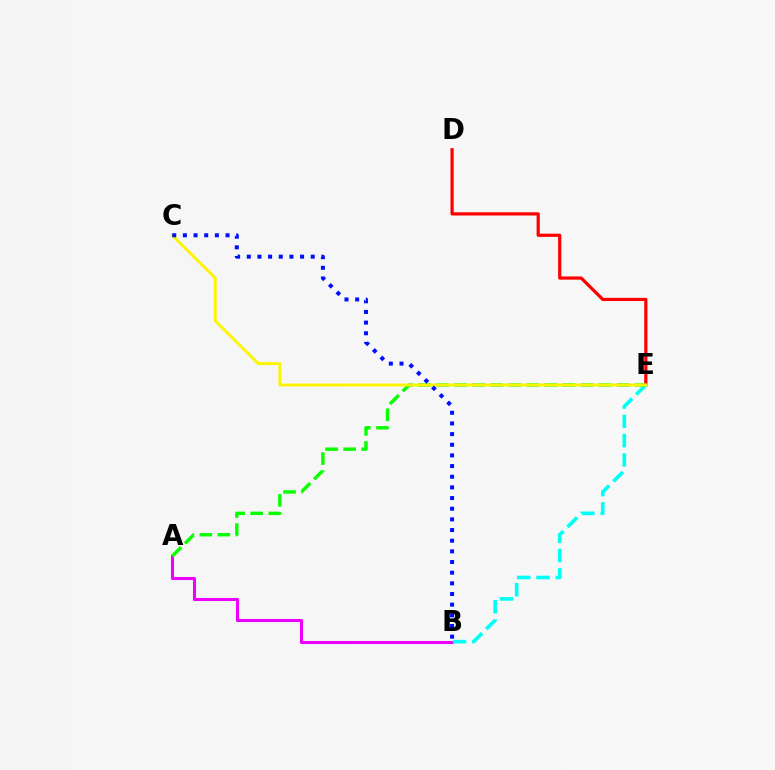{('A', 'B'): [{'color': '#ee00ff', 'line_style': 'solid', 'thickness': 2.2}], ('D', 'E'): [{'color': '#ff0000', 'line_style': 'solid', 'thickness': 2.31}], ('B', 'E'): [{'color': '#00fff6', 'line_style': 'dashed', 'thickness': 2.62}], ('A', 'E'): [{'color': '#08ff00', 'line_style': 'dashed', 'thickness': 2.45}], ('C', 'E'): [{'color': '#fcf500', 'line_style': 'solid', 'thickness': 2.11}], ('B', 'C'): [{'color': '#0010ff', 'line_style': 'dotted', 'thickness': 2.9}]}